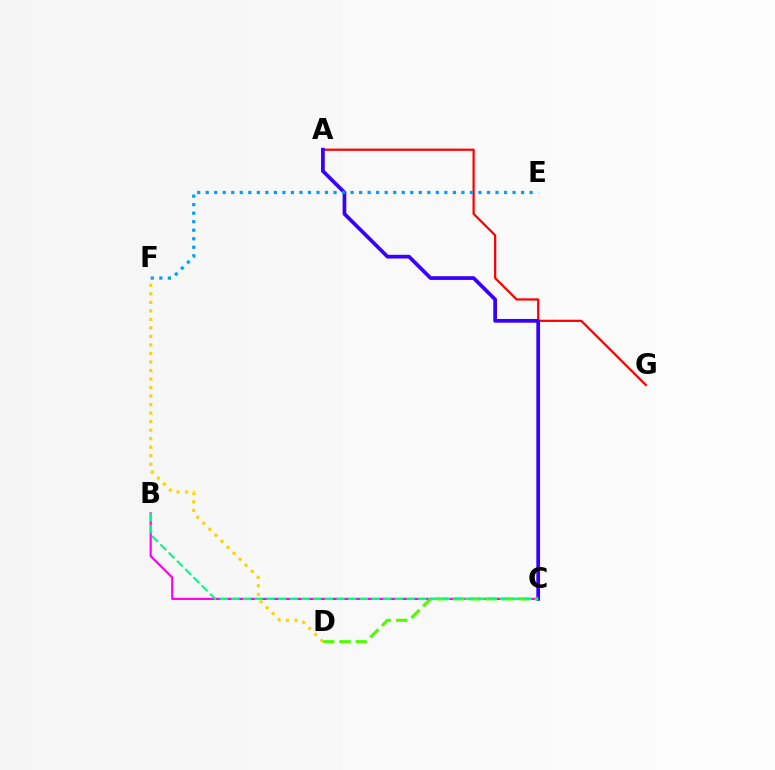{('B', 'C'): [{'color': '#ff00ed', 'line_style': 'solid', 'thickness': 1.56}, {'color': '#00ff86', 'line_style': 'dashed', 'thickness': 1.59}], ('A', 'G'): [{'color': '#ff0000', 'line_style': 'solid', 'thickness': 1.6}], ('A', 'C'): [{'color': '#3700ff', 'line_style': 'solid', 'thickness': 2.68}], ('D', 'F'): [{'color': '#ffd500', 'line_style': 'dotted', 'thickness': 2.31}], ('C', 'D'): [{'color': '#4fff00', 'line_style': 'dashed', 'thickness': 2.23}], ('E', 'F'): [{'color': '#009eff', 'line_style': 'dotted', 'thickness': 2.32}]}